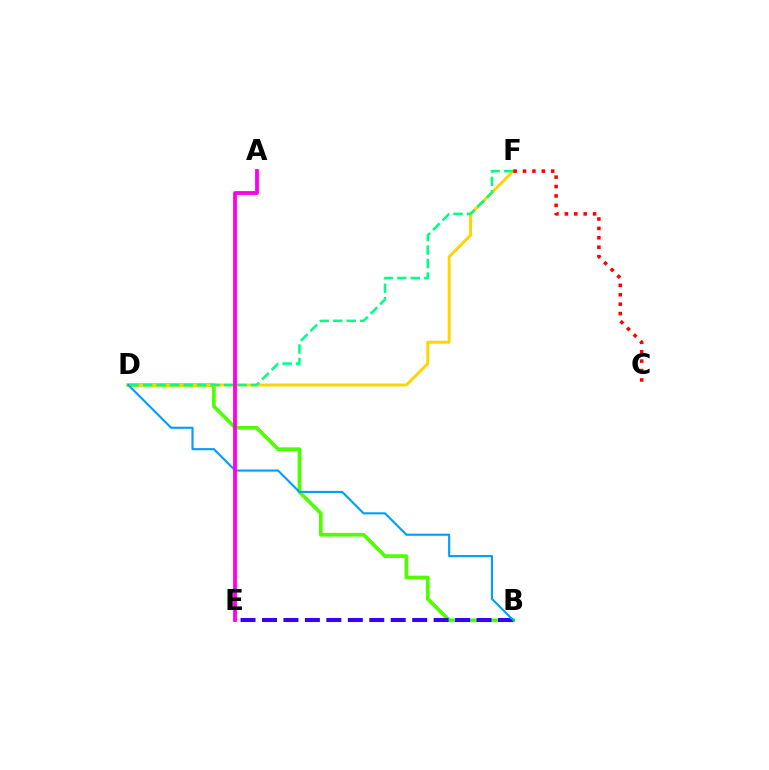{('B', 'D'): [{'color': '#4fff00', 'line_style': 'solid', 'thickness': 2.65}, {'color': '#009eff', 'line_style': 'solid', 'thickness': 1.53}], ('B', 'E'): [{'color': '#3700ff', 'line_style': 'dashed', 'thickness': 2.91}], ('D', 'F'): [{'color': '#ffd500', 'line_style': 'solid', 'thickness': 2.14}, {'color': '#00ff86', 'line_style': 'dashed', 'thickness': 1.83}], ('C', 'F'): [{'color': '#ff0000', 'line_style': 'dotted', 'thickness': 2.56}], ('A', 'E'): [{'color': '#ff00ed', 'line_style': 'solid', 'thickness': 2.74}]}